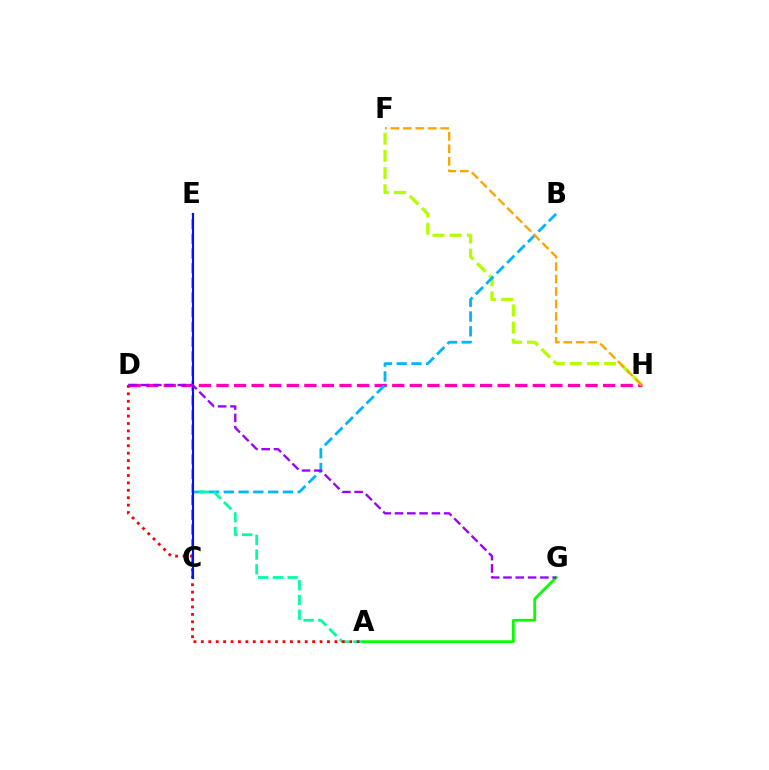{('D', 'H'): [{'color': '#ff00bd', 'line_style': 'dashed', 'thickness': 2.39}], ('F', 'H'): [{'color': '#b3ff00', 'line_style': 'dashed', 'thickness': 2.33}, {'color': '#ffa500', 'line_style': 'dashed', 'thickness': 1.69}], ('B', 'C'): [{'color': '#00b5ff', 'line_style': 'dashed', 'thickness': 2.01}], ('A', 'E'): [{'color': '#00ff9d', 'line_style': 'dashed', 'thickness': 2.0}], ('A', 'G'): [{'color': '#08ff00', 'line_style': 'solid', 'thickness': 2.01}], ('A', 'D'): [{'color': '#ff0000', 'line_style': 'dotted', 'thickness': 2.02}], ('C', 'E'): [{'color': '#0010ff', 'line_style': 'solid', 'thickness': 1.55}], ('D', 'G'): [{'color': '#9b00ff', 'line_style': 'dashed', 'thickness': 1.67}]}